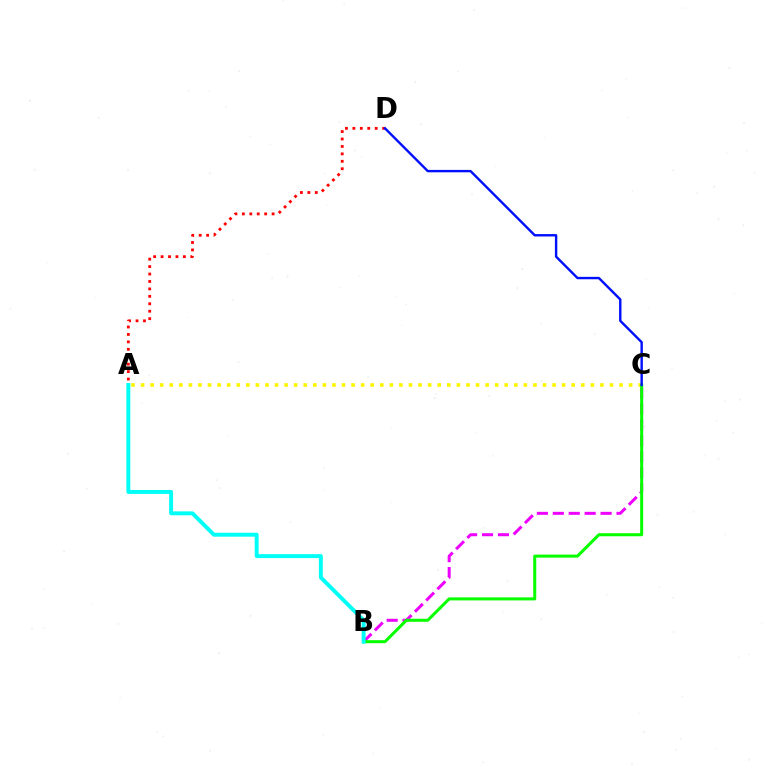{('A', 'C'): [{'color': '#fcf500', 'line_style': 'dotted', 'thickness': 2.6}], ('B', 'C'): [{'color': '#ee00ff', 'line_style': 'dashed', 'thickness': 2.16}, {'color': '#08ff00', 'line_style': 'solid', 'thickness': 2.18}], ('A', 'D'): [{'color': '#ff0000', 'line_style': 'dotted', 'thickness': 2.02}], ('A', 'B'): [{'color': '#00fff6', 'line_style': 'solid', 'thickness': 2.83}], ('C', 'D'): [{'color': '#0010ff', 'line_style': 'solid', 'thickness': 1.73}]}